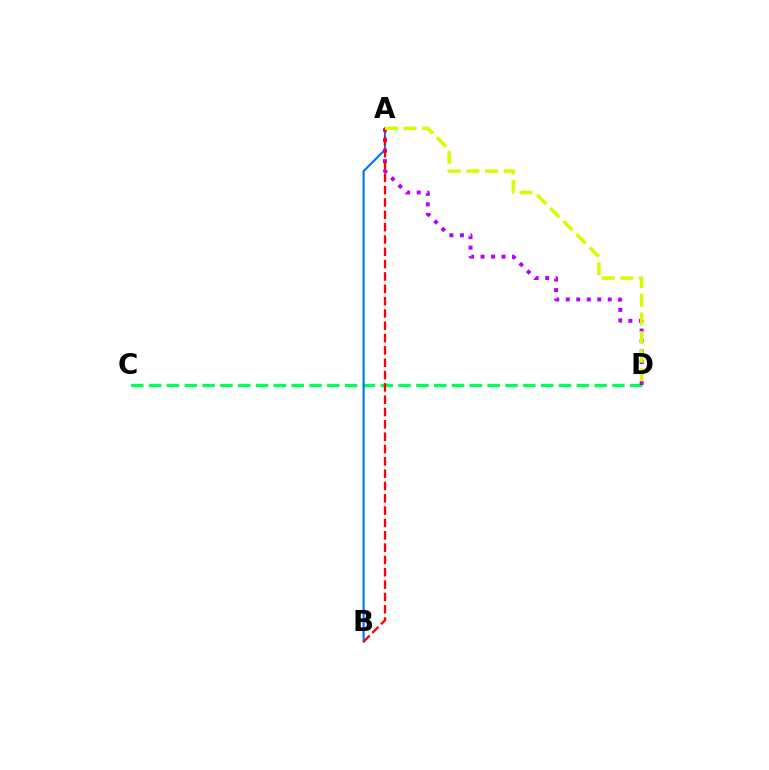{('C', 'D'): [{'color': '#00ff5c', 'line_style': 'dashed', 'thickness': 2.42}], ('A', 'B'): [{'color': '#0074ff', 'line_style': 'solid', 'thickness': 1.55}, {'color': '#ff0000', 'line_style': 'dashed', 'thickness': 1.67}], ('A', 'D'): [{'color': '#b900ff', 'line_style': 'dotted', 'thickness': 2.85}, {'color': '#d1ff00', 'line_style': 'dashed', 'thickness': 2.53}]}